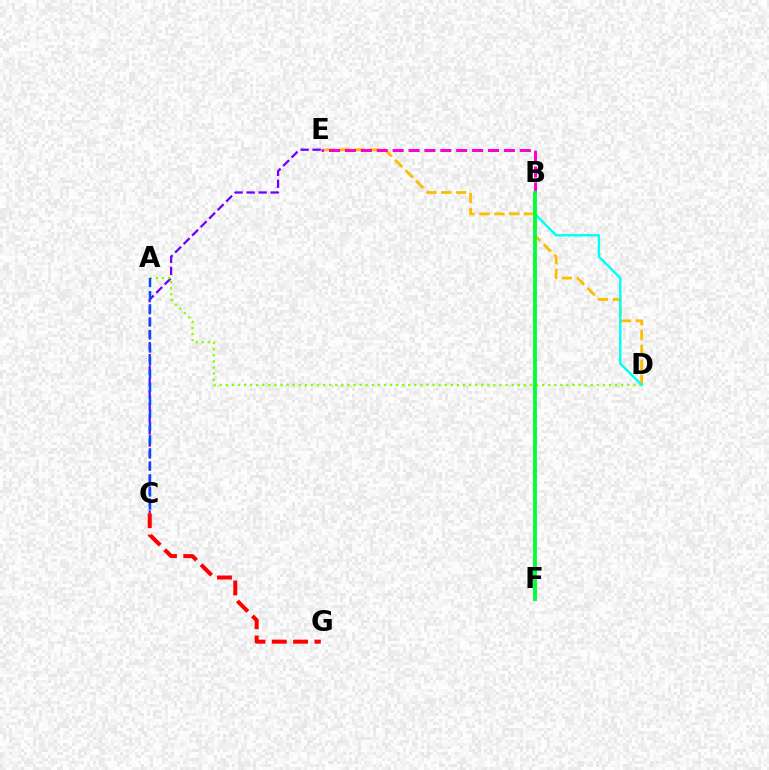{('C', 'E'): [{'color': '#7200ff', 'line_style': 'dashed', 'thickness': 1.63}], ('D', 'E'): [{'color': '#ffbd00', 'line_style': 'dashed', 'thickness': 2.02}], ('A', 'D'): [{'color': '#84ff00', 'line_style': 'dotted', 'thickness': 1.65}], ('A', 'C'): [{'color': '#004bff', 'line_style': 'dashed', 'thickness': 1.78}], ('C', 'G'): [{'color': '#ff0000', 'line_style': 'dashed', 'thickness': 2.89}], ('B', 'E'): [{'color': '#ff00cf', 'line_style': 'dashed', 'thickness': 2.16}], ('B', 'D'): [{'color': '#00fff6', 'line_style': 'solid', 'thickness': 1.74}], ('B', 'F'): [{'color': '#00ff39', 'line_style': 'solid', 'thickness': 2.75}]}